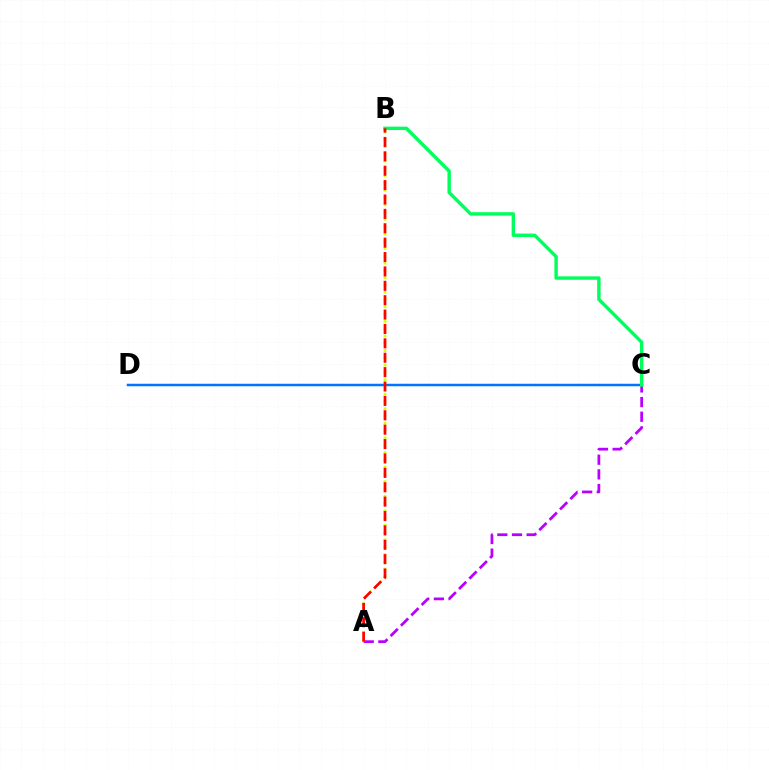{('C', 'D'): [{'color': '#0074ff', 'line_style': 'solid', 'thickness': 1.8}], ('A', 'C'): [{'color': '#b900ff', 'line_style': 'dashed', 'thickness': 1.99}], ('A', 'B'): [{'color': '#d1ff00', 'line_style': 'dotted', 'thickness': 1.98}, {'color': '#ff0000', 'line_style': 'dashed', 'thickness': 1.95}], ('B', 'C'): [{'color': '#00ff5c', 'line_style': 'solid', 'thickness': 2.46}]}